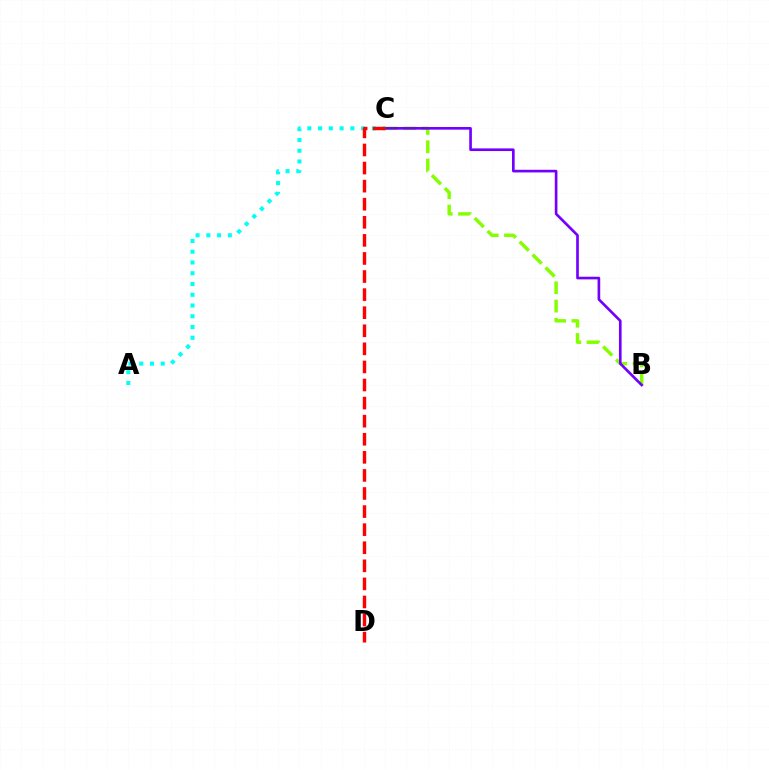{('A', 'C'): [{'color': '#00fff6', 'line_style': 'dotted', 'thickness': 2.92}], ('B', 'C'): [{'color': '#84ff00', 'line_style': 'dashed', 'thickness': 2.48}, {'color': '#7200ff', 'line_style': 'solid', 'thickness': 1.91}], ('C', 'D'): [{'color': '#ff0000', 'line_style': 'dashed', 'thickness': 2.46}]}